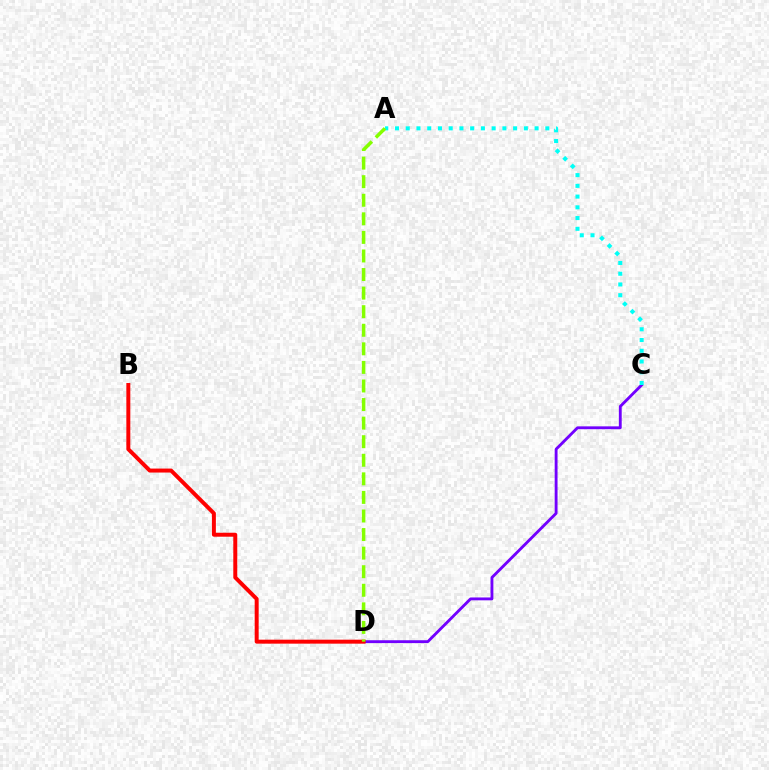{('C', 'D'): [{'color': '#7200ff', 'line_style': 'solid', 'thickness': 2.05}], ('A', 'C'): [{'color': '#00fff6', 'line_style': 'dotted', 'thickness': 2.92}], ('B', 'D'): [{'color': '#ff0000', 'line_style': 'solid', 'thickness': 2.86}], ('A', 'D'): [{'color': '#84ff00', 'line_style': 'dashed', 'thickness': 2.52}]}